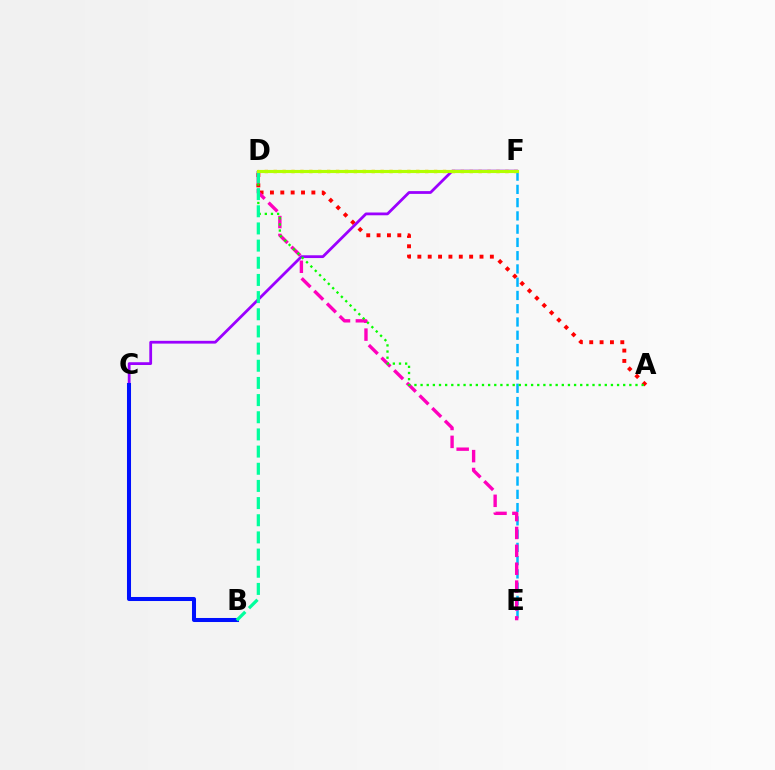{('D', 'F'): [{'color': '#ffa500', 'line_style': 'dotted', 'thickness': 2.42}, {'color': '#b3ff00', 'line_style': 'solid', 'thickness': 2.26}], ('E', 'F'): [{'color': '#00b5ff', 'line_style': 'dashed', 'thickness': 1.8}], ('A', 'D'): [{'color': '#ff0000', 'line_style': 'dotted', 'thickness': 2.81}, {'color': '#08ff00', 'line_style': 'dotted', 'thickness': 1.67}], ('C', 'F'): [{'color': '#9b00ff', 'line_style': 'solid', 'thickness': 2.0}], ('D', 'E'): [{'color': '#ff00bd', 'line_style': 'dashed', 'thickness': 2.43}], ('B', 'C'): [{'color': '#0010ff', 'line_style': 'solid', 'thickness': 2.91}], ('B', 'D'): [{'color': '#00ff9d', 'line_style': 'dashed', 'thickness': 2.33}]}